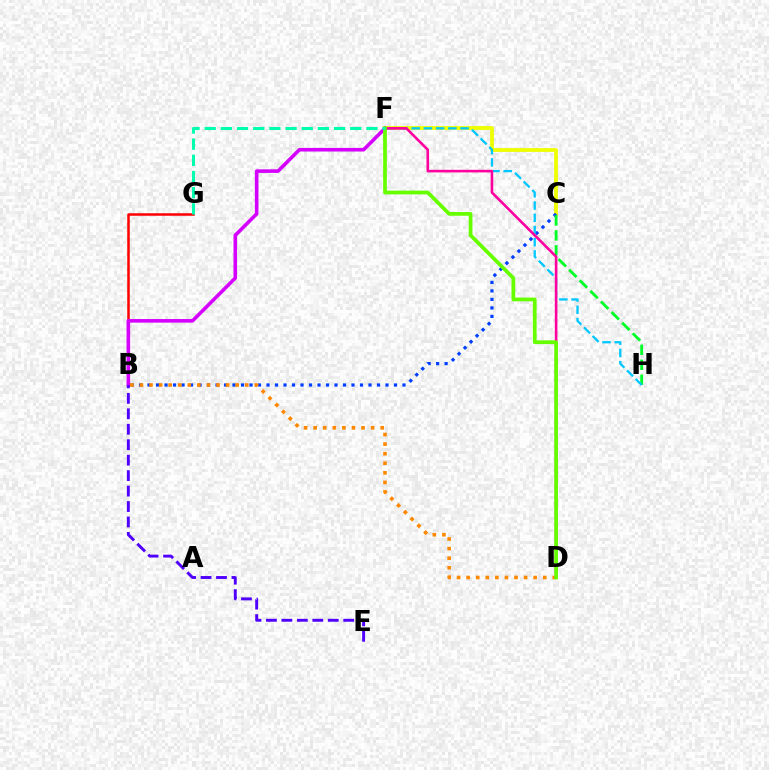{('B', 'G'): [{'color': '#ff0000', 'line_style': 'solid', 'thickness': 1.81}], ('C', 'F'): [{'color': '#eeff00', 'line_style': 'solid', 'thickness': 2.74}], ('B', 'C'): [{'color': '#003fff', 'line_style': 'dotted', 'thickness': 2.31}], ('C', 'H'): [{'color': '#00ff27', 'line_style': 'dashed', 'thickness': 2.04}], ('F', 'H'): [{'color': '#00c7ff', 'line_style': 'dashed', 'thickness': 1.66}], ('B', 'F'): [{'color': '#d600ff', 'line_style': 'solid', 'thickness': 2.59}], ('B', 'D'): [{'color': '#ff8800', 'line_style': 'dotted', 'thickness': 2.6}], ('D', 'F'): [{'color': '#ff00a0', 'line_style': 'solid', 'thickness': 1.87}, {'color': '#66ff00', 'line_style': 'solid', 'thickness': 2.69}], ('B', 'E'): [{'color': '#4f00ff', 'line_style': 'dashed', 'thickness': 2.1}], ('F', 'G'): [{'color': '#00ffaf', 'line_style': 'dashed', 'thickness': 2.2}]}